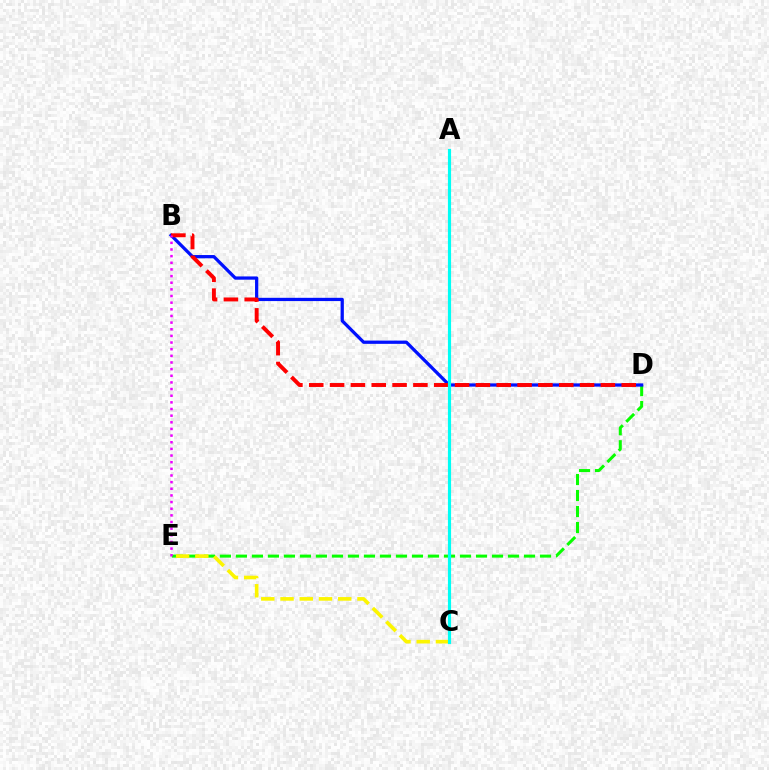{('D', 'E'): [{'color': '#08ff00', 'line_style': 'dashed', 'thickness': 2.17}], ('C', 'E'): [{'color': '#fcf500', 'line_style': 'dashed', 'thickness': 2.61}], ('B', 'D'): [{'color': '#0010ff', 'line_style': 'solid', 'thickness': 2.34}, {'color': '#ff0000', 'line_style': 'dashed', 'thickness': 2.83}], ('B', 'E'): [{'color': '#ee00ff', 'line_style': 'dotted', 'thickness': 1.81}], ('A', 'C'): [{'color': '#00fff6', 'line_style': 'solid', 'thickness': 2.27}]}